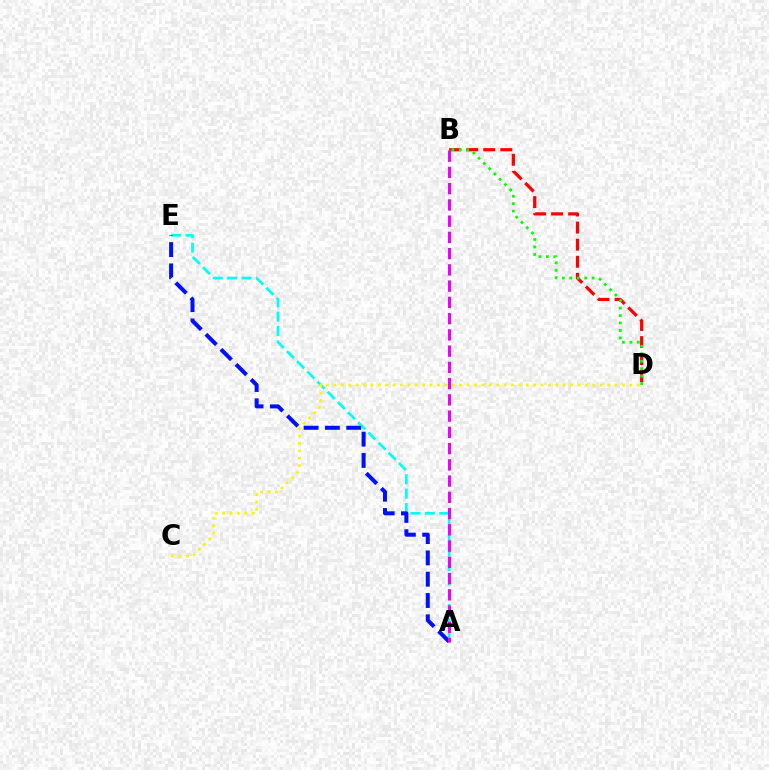{('A', 'E'): [{'color': '#00fff6', 'line_style': 'dashed', 'thickness': 1.95}, {'color': '#0010ff', 'line_style': 'dashed', 'thickness': 2.89}], ('B', 'D'): [{'color': '#ff0000', 'line_style': 'dashed', 'thickness': 2.32}, {'color': '#08ff00', 'line_style': 'dotted', 'thickness': 2.02}], ('A', 'B'): [{'color': '#ee00ff', 'line_style': 'dashed', 'thickness': 2.21}], ('C', 'D'): [{'color': '#fcf500', 'line_style': 'dotted', 'thickness': 2.01}]}